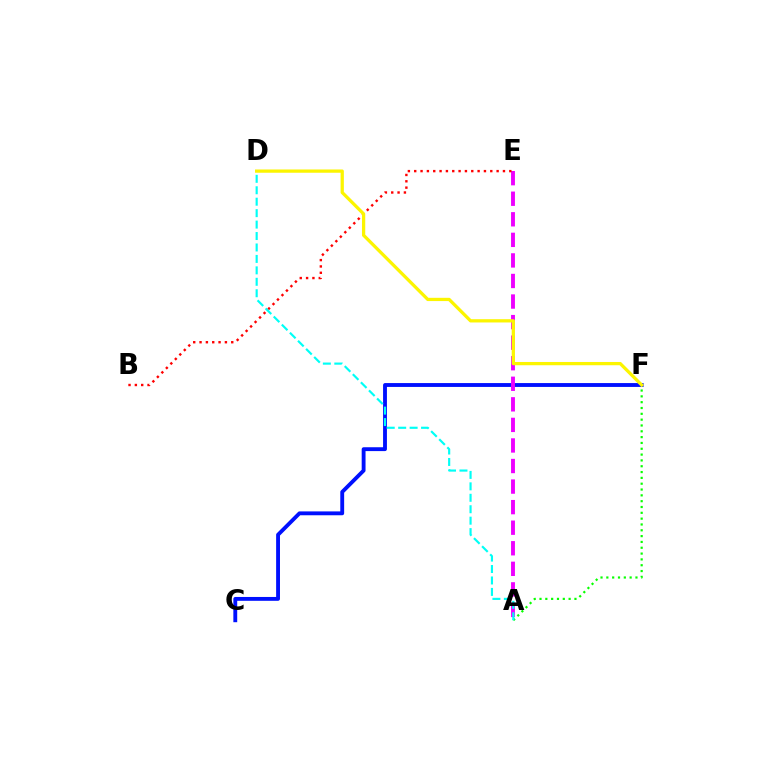{('C', 'F'): [{'color': '#0010ff', 'line_style': 'solid', 'thickness': 2.78}], ('A', 'E'): [{'color': '#ee00ff', 'line_style': 'dashed', 'thickness': 2.79}], ('A', 'F'): [{'color': '#08ff00', 'line_style': 'dotted', 'thickness': 1.58}], ('B', 'E'): [{'color': '#ff0000', 'line_style': 'dotted', 'thickness': 1.72}], ('A', 'D'): [{'color': '#00fff6', 'line_style': 'dashed', 'thickness': 1.55}], ('D', 'F'): [{'color': '#fcf500', 'line_style': 'solid', 'thickness': 2.35}]}